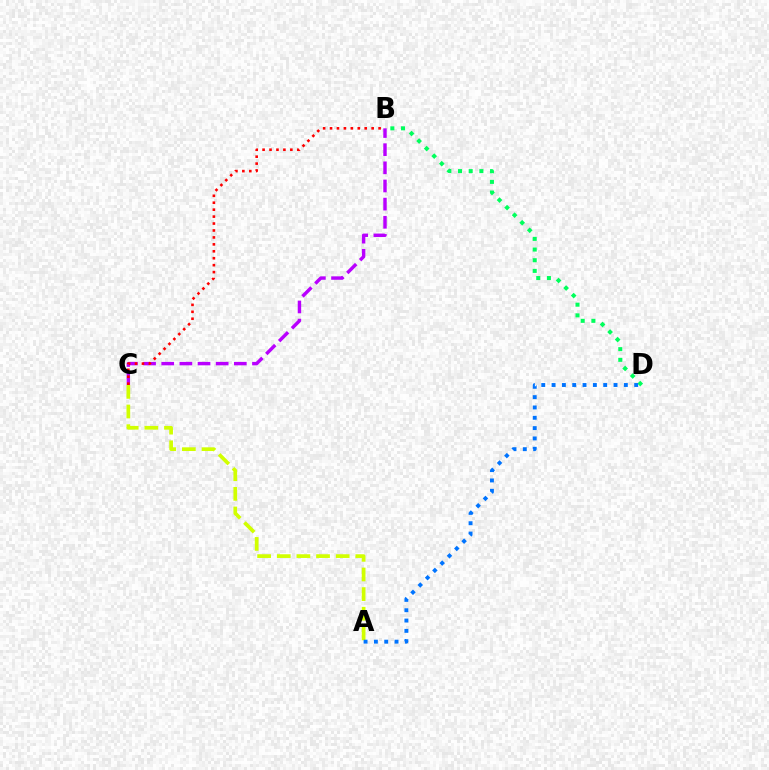{('B', 'D'): [{'color': '#00ff5c', 'line_style': 'dotted', 'thickness': 2.9}], ('A', 'C'): [{'color': '#d1ff00', 'line_style': 'dashed', 'thickness': 2.67}], ('B', 'C'): [{'color': '#b900ff', 'line_style': 'dashed', 'thickness': 2.47}, {'color': '#ff0000', 'line_style': 'dotted', 'thickness': 1.88}], ('A', 'D'): [{'color': '#0074ff', 'line_style': 'dotted', 'thickness': 2.81}]}